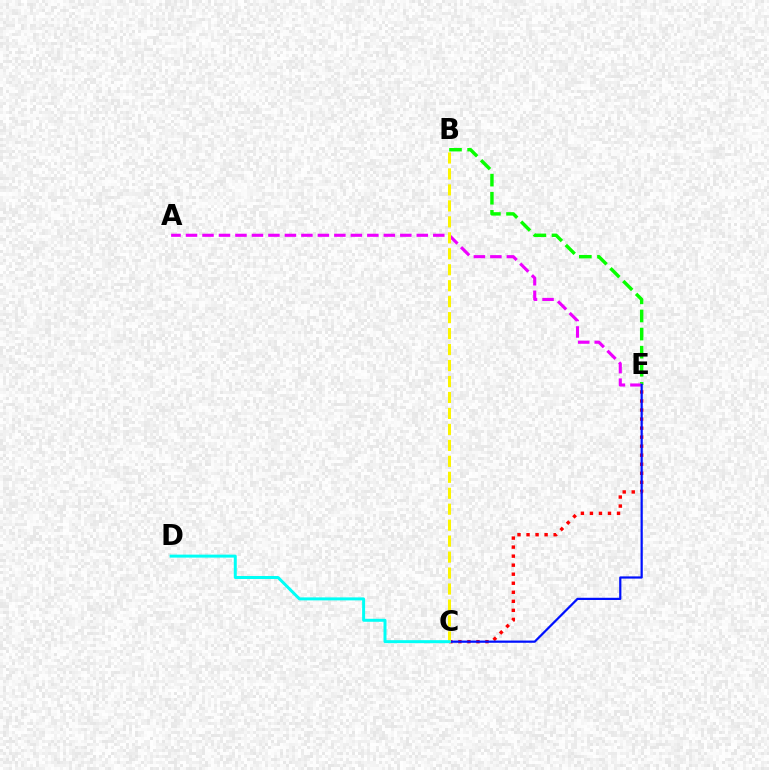{('B', 'E'): [{'color': '#08ff00', 'line_style': 'dashed', 'thickness': 2.46}], ('A', 'E'): [{'color': '#ee00ff', 'line_style': 'dashed', 'thickness': 2.24}], ('C', 'E'): [{'color': '#ff0000', 'line_style': 'dotted', 'thickness': 2.45}, {'color': '#0010ff', 'line_style': 'solid', 'thickness': 1.6}], ('B', 'C'): [{'color': '#fcf500', 'line_style': 'dashed', 'thickness': 2.17}], ('C', 'D'): [{'color': '#00fff6', 'line_style': 'solid', 'thickness': 2.15}]}